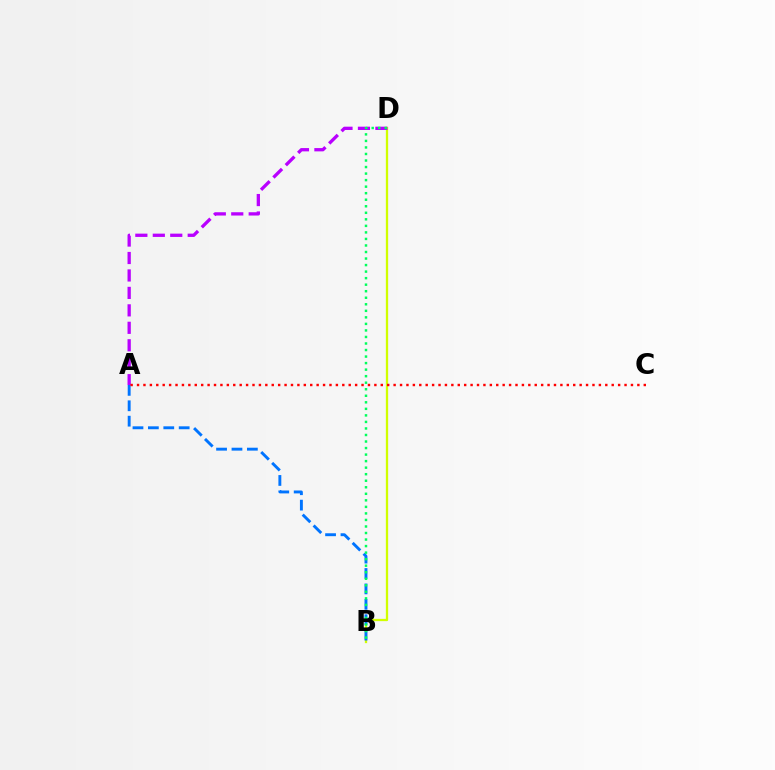{('B', 'D'): [{'color': '#d1ff00', 'line_style': 'solid', 'thickness': 1.65}, {'color': '#00ff5c', 'line_style': 'dotted', 'thickness': 1.78}], ('A', 'D'): [{'color': '#b900ff', 'line_style': 'dashed', 'thickness': 2.37}], ('A', 'B'): [{'color': '#0074ff', 'line_style': 'dashed', 'thickness': 2.09}], ('A', 'C'): [{'color': '#ff0000', 'line_style': 'dotted', 'thickness': 1.74}]}